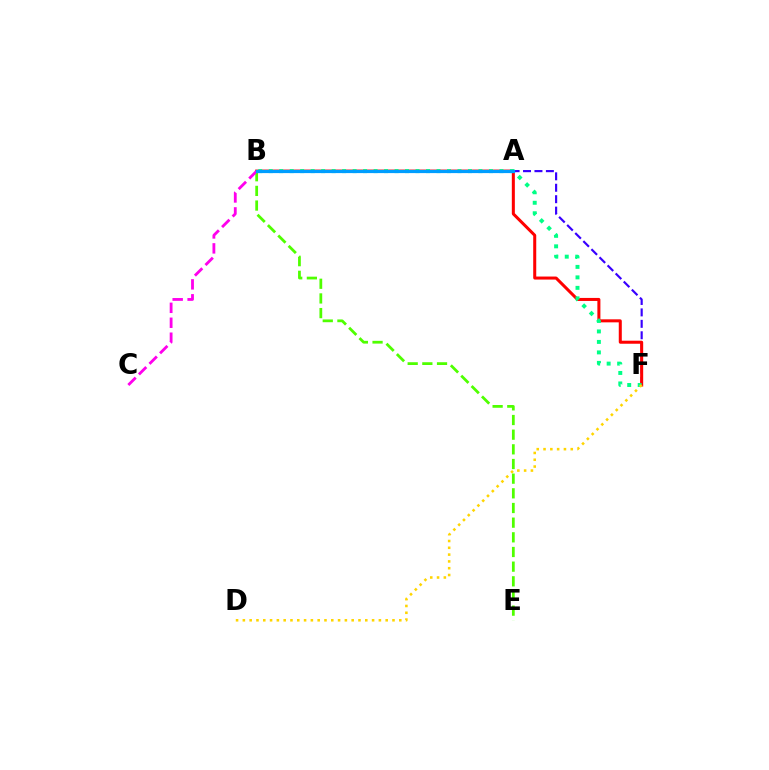{('A', 'F'): [{'color': '#3700ff', 'line_style': 'dashed', 'thickness': 1.55}], ('B', 'F'): [{'color': '#ff0000', 'line_style': 'solid', 'thickness': 2.18}, {'color': '#00ff86', 'line_style': 'dotted', 'thickness': 2.85}], ('D', 'F'): [{'color': '#ffd500', 'line_style': 'dotted', 'thickness': 1.85}], ('B', 'E'): [{'color': '#4fff00', 'line_style': 'dashed', 'thickness': 1.99}], ('B', 'C'): [{'color': '#ff00ed', 'line_style': 'dashed', 'thickness': 2.03}], ('A', 'B'): [{'color': '#009eff', 'line_style': 'solid', 'thickness': 2.3}]}